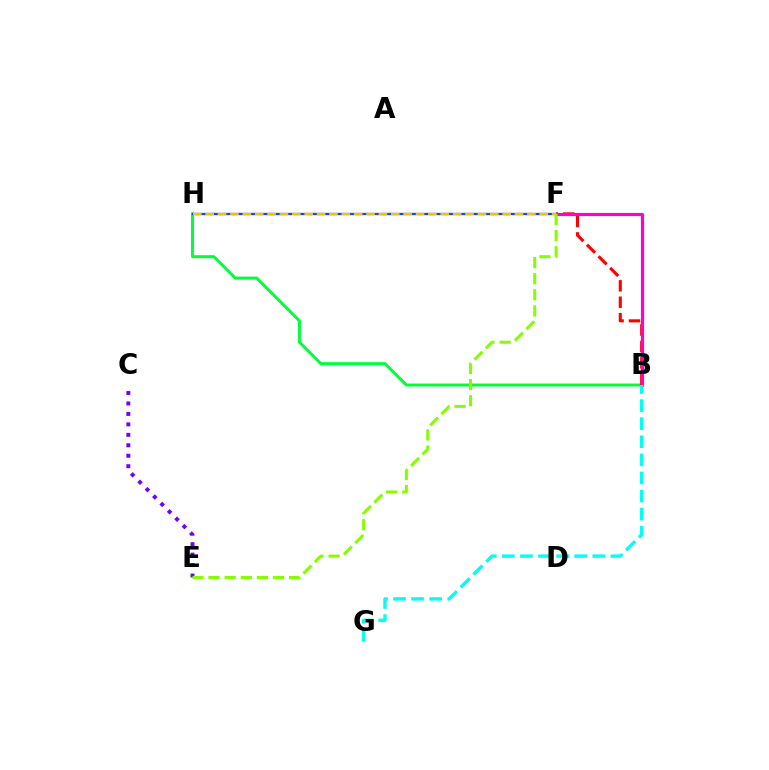{('C', 'E'): [{'color': '#7200ff', 'line_style': 'dotted', 'thickness': 2.84}], ('B', 'H'): [{'color': '#00ff39', 'line_style': 'solid', 'thickness': 2.13}], ('B', 'F'): [{'color': '#ff0000', 'line_style': 'dashed', 'thickness': 2.23}, {'color': '#ff00cf', 'line_style': 'solid', 'thickness': 2.28}], ('F', 'H'): [{'color': '#004bff', 'line_style': 'solid', 'thickness': 1.65}, {'color': '#ffbd00', 'line_style': 'dashed', 'thickness': 1.68}], ('E', 'F'): [{'color': '#84ff00', 'line_style': 'dashed', 'thickness': 2.19}], ('B', 'G'): [{'color': '#00fff6', 'line_style': 'dashed', 'thickness': 2.46}]}